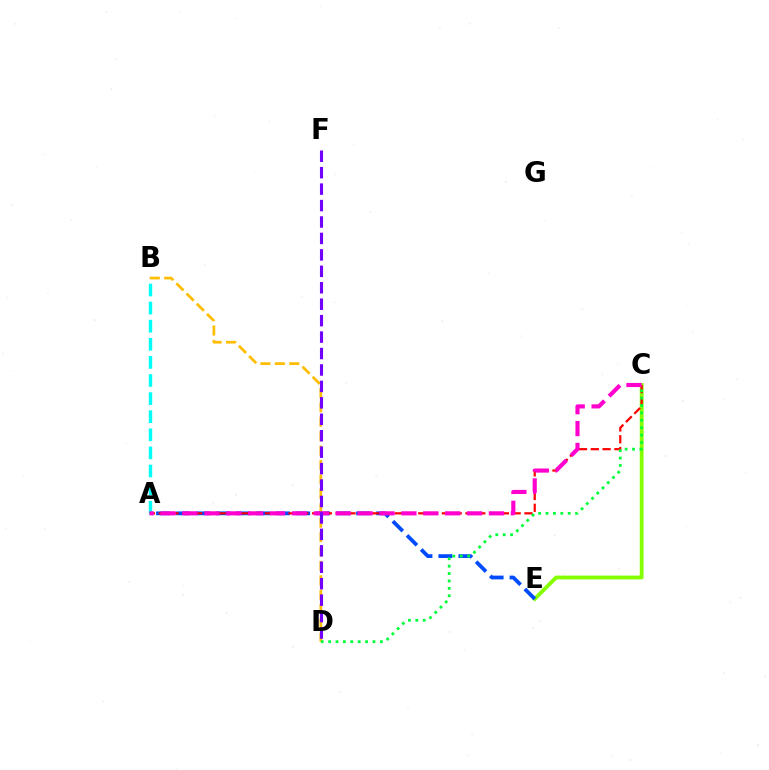{('A', 'B'): [{'color': '#00fff6', 'line_style': 'dashed', 'thickness': 2.46}], ('B', 'D'): [{'color': '#ffbd00', 'line_style': 'dashed', 'thickness': 1.96}], ('C', 'E'): [{'color': '#84ff00', 'line_style': 'solid', 'thickness': 2.75}], ('A', 'E'): [{'color': '#004bff', 'line_style': 'dashed', 'thickness': 2.72}], ('A', 'C'): [{'color': '#ff0000', 'line_style': 'dashed', 'thickness': 1.6}, {'color': '#ff00cf', 'line_style': 'dashed', 'thickness': 2.97}], ('C', 'D'): [{'color': '#00ff39', 'line_style': 'dotted', 'thickness': 2.01}], ('D', 'F'): [{'color': '#7200ff', 'line_style': 'dashed', 'thickness': 2.23}]}